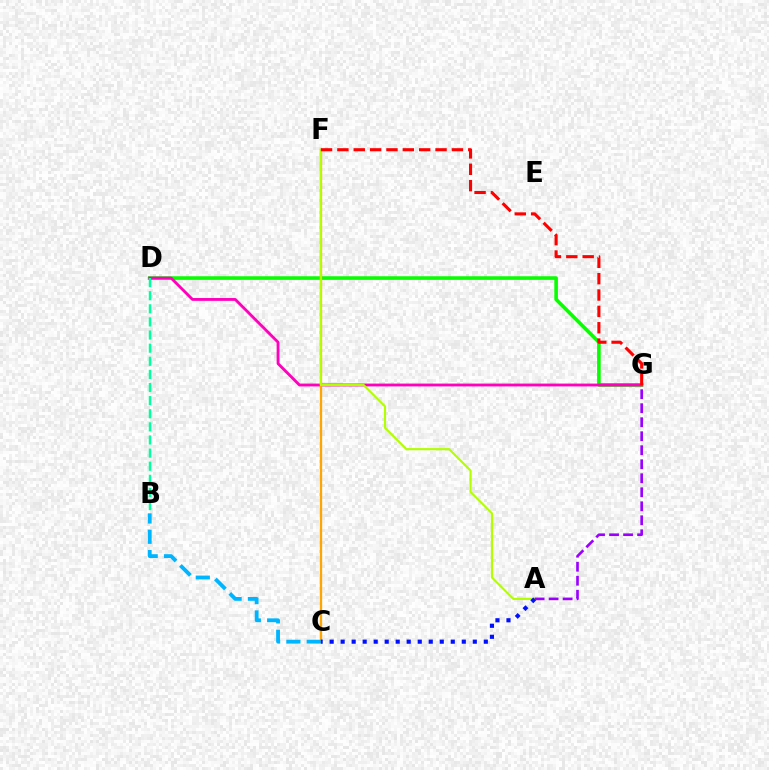{('D', 'G'): [{'color': '#08ff00', 'line_style': 'solid', 'thickness': 2.6}, {'color': '#ff00bd', 'line_style': 'solid', 'thickness': 2.05}], ('C', 'F'): [{'color': '#ffa500', 'line_style': 'solid', 'thickness': 1.66}], ('B', 'C'): [{'color': '#00b5ff', 'line_style': 'dashed', 'thickness': 2.76}], ('A', 'F'): [{'color': '#b3ff00', 'line_style': 'solid', 'thickness': 1.54}], ('B', 'D'): [{'color': '#00ff9d', 'line_style': 'dashed', 'thickness': 1.78}], ('A', 'C'): [{'color': '#0010ff', 'line_style': 'dotted', 'thickness': 2.99}], ('F', 'G'): [{'color': '#ff0000', 'line_style': 'dashed', 'thickness': 2.22}], ('A', 'G'): [{'color': '#9b00ff', 'line_style': 'dashed', 'thickness': 1.9}]}